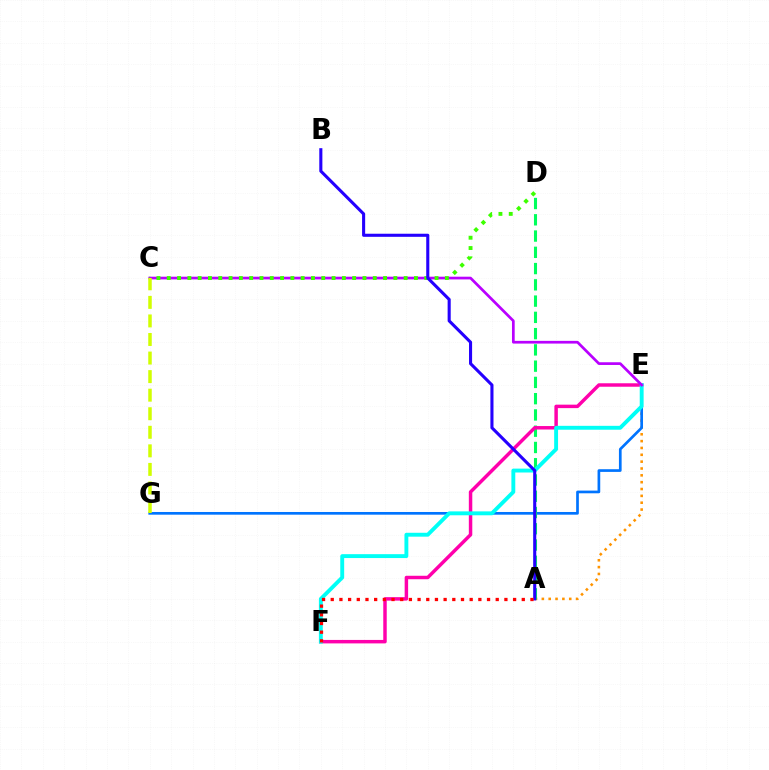{('A', 'E'): [{'color': '#ff9400', 'line_style': 'dotted', 'thickness': 1.86}], ('E', 'G'): [{'color': '#0074ff', 'line_style': 'solid', 'thickness': 1.94}], ('A', 'D'): [{'color': '#00ff5c', 'line_style': 'dashed', 'thickness': 2.21}], ('E', 'F'): [{'color': '#ff00ac', 'line_style': 'solid', 'thickness': 2.49}, {'color': '#00fff6', 'line_style': 'solid', 'thickness': 2.8}], ('C', 'E'): [{'color': '#b900ff', 'line_style': 'solid', 'thickness': 1.95}], ('C', 'D'): [{'color': '#3dff00', 'line_style': 'dotted', 'thickness': 2.8}], ('C', 'G'): [{'color': '#d1ff00', 'line_style': 'dashed', 'thickness': 2.52}], ('A', 'B'): [{'color': '#2500ff', 'line_style': 'solid', 'thickness': 2.22}], ('A', 'F'): [{'color': '#ff0000', 'line_style': 'dotted', 'thickness': 2.36}]}